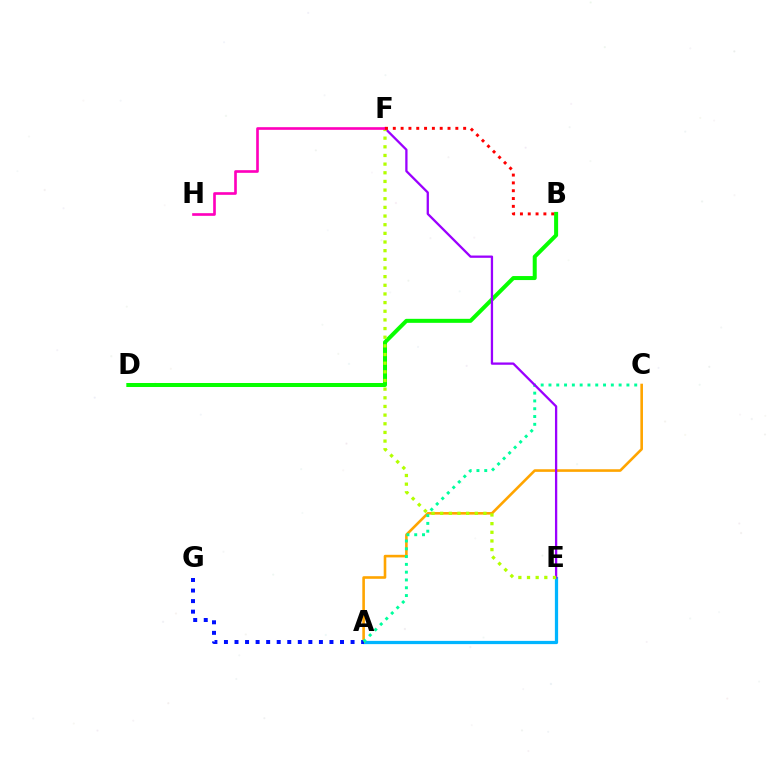{('A', 'E'): [{'color': '#00b5ff', 'line_style': 'solid', 'thickness': 2.33}], ('A', 'C'): [{'color': '#ffa500', 'line_style': 'solid', 'thickness': 1.88}, {'color': '#00ff9d', 'line_style': 'dotted', 'thickness': 2.12}], ('A', 'G'): [{'color': '#0010ff', 'line_style': 'dotted', 'thickness': 2.87}], ('B', 'D'): [{'color': '#08ff00', 'line_style': 'solid', 'thickness': 2.89}], ('E', 'F'): [{'color': '#9b00ff', 'line_style': 'solid', 'thickness': 1.65}, {'color': '#b3ff00', 'line_style': 'dotted', 'thickness': 2.35}], ('F', 'H'): [{'color': '#ff00bd', 'line_style': 'solid', 'thickness': 1.91}], ('B', 'F'): [{'color': '#ff0000', 'line_style': 'dotted', 'thickness': 2.12}]}